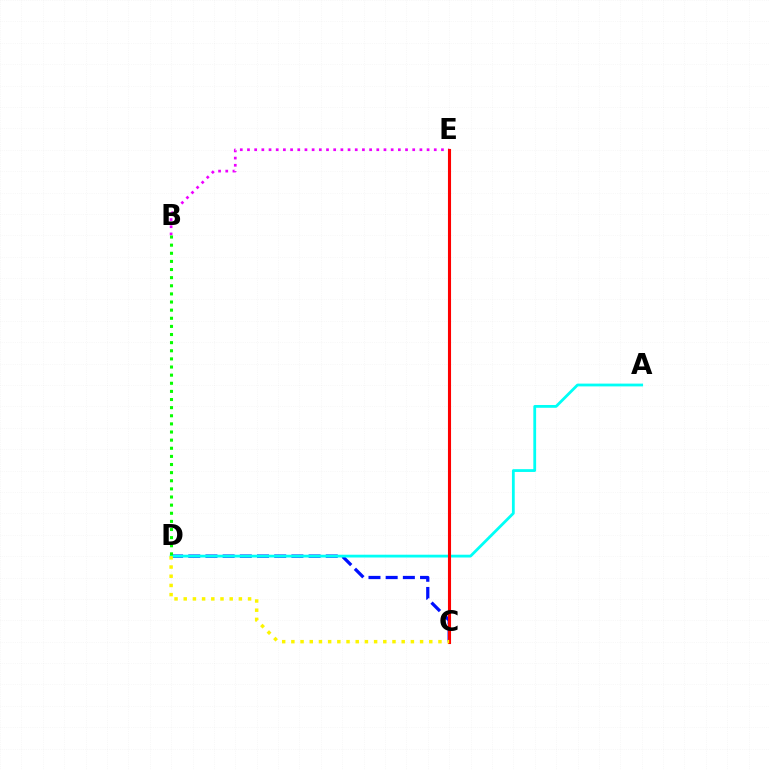{('C', 'D'): [{'color': '#0010ff', 'line_style': 'dashed', 'thickness': 2.34}, {'color': '#fcf500', 'line_style': 'dotted', 'thickness': 2.5}], ('B', 'E'): [{'color': '#ee00ff', 'line_style': 'dotted', 'thickness': 1.95}], ('A', 'D'): [{'color': '#00fff6', 'line_style': 'solid', 'thickness': 2.01}], ('C', 'E'): [{'color': '#ff0000', 'line_style': 'solid', 'thickness': 2.23}], ('B', 'D'): [{'color': '#08ff00', 'line_style': 'dotted', 'thickness': 2.21}]}